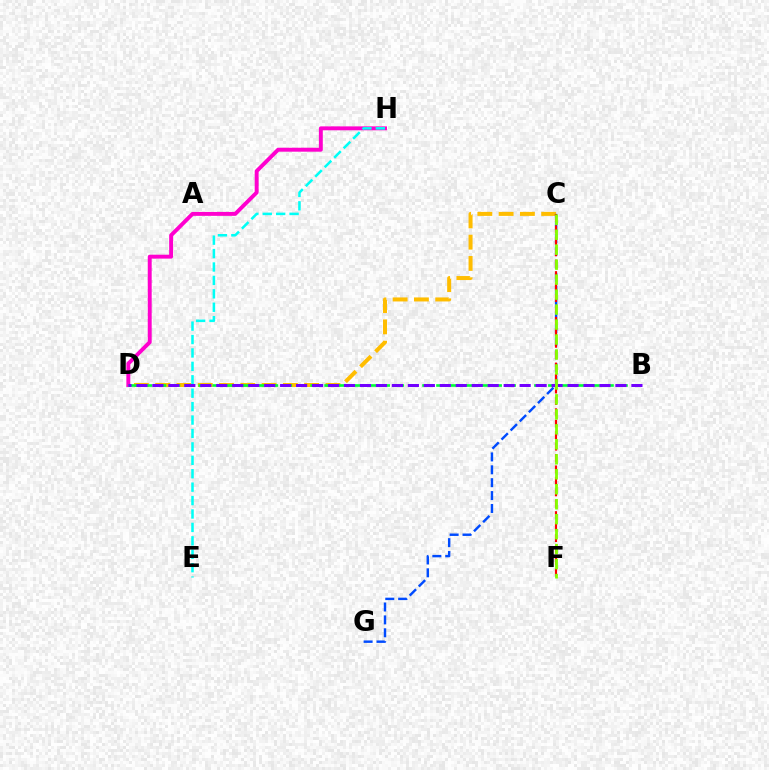{('C', 'D'): [{'color': '#ffbd00', 'line_style': 'dashed', 'thickness': 2.89}], ('D', 'H'): [{'color': '#ff00cf', 'line_style': 'solid', 'thickness': 2.82}], ('B', 'D'): [{'color': '#00ff39', 'line_style': 'dashed', 'thickness': 1.9}, {'color': '#7200ff', 'line_style': 'dashed', 'thickness': 2.17}], ('E', 'H'): [{'color': '#00fff6', 'line_style': 'dashed', 'thickness': 1.82}], ('C', 'G'): [{'color': '#004bff', 'line_style': 'dashed', 'thickness': 1.75}], ('C', 'F'): [{'color': '#ff0000', 'line_style': 'dashed', 'thickness': 1.55}, {'color': '#84ff00', 'line_style': 'dashed', 'thickness': 2.03}]}